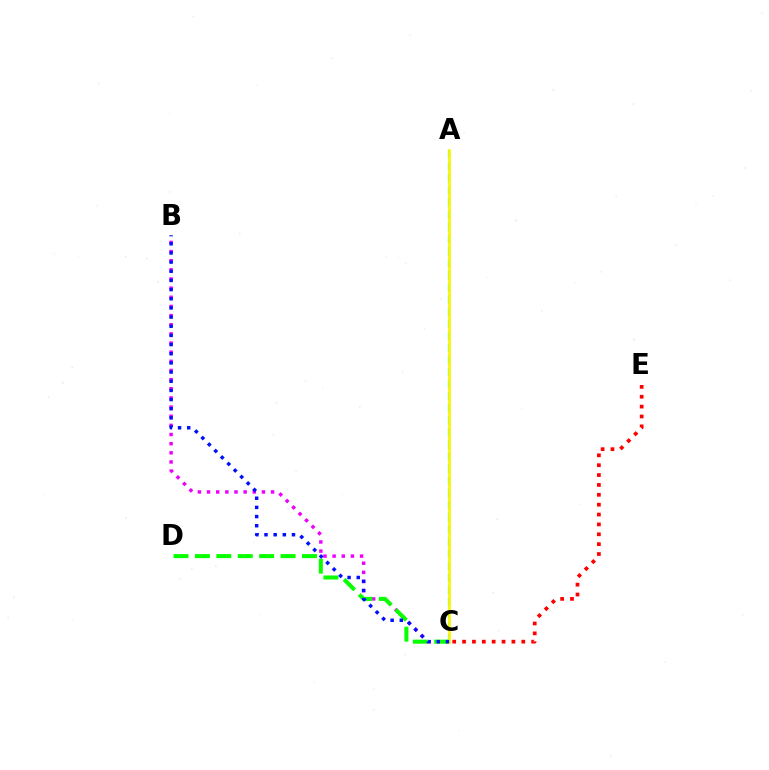{('B', 'C'): [{'color': '#ee00ff', 'line_style': 'dotted', 'thickness': 2.49}, {'color': '#0010ff', 'line_style': 'dotted', 'thickness': 2.49}], ('C', 'E'): [{'color': '#ff0000', 'line_style': 'dotted', 'thickness': 2.68}], ('C', 'D'): [{'color': '#08ff00', 'line_style': 'dashed', 'thickness': 2.91}], ('A', 'C'): [{'color': '#00fff6', 'line_style': 'dashed', 'thickness': 1.64}, {'color': '#fcf500', 'line_style': 'solid', 'thickness': 1.93}]}